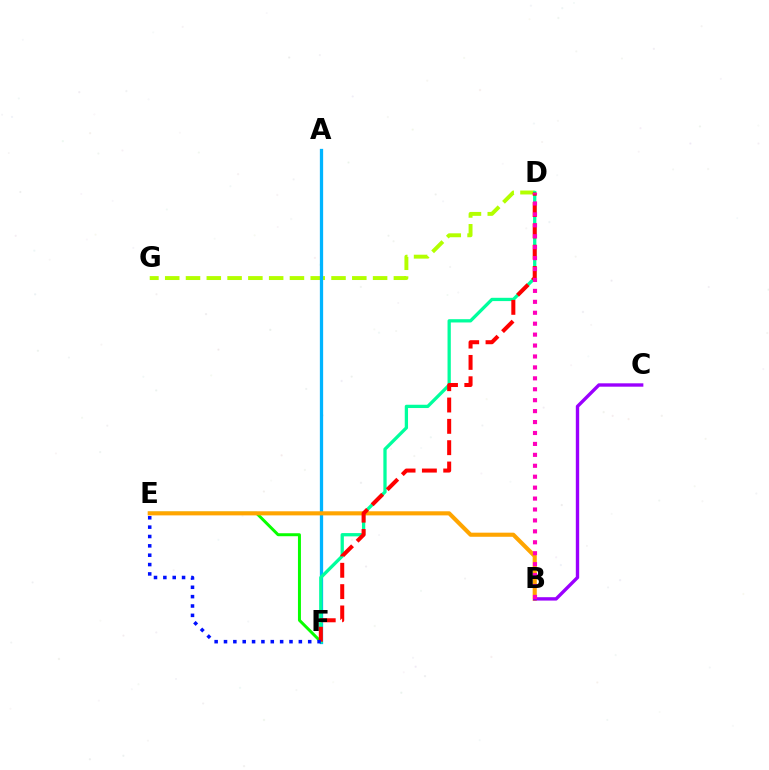{('D', 'G'): [{'color': '#b3ff00', 'line_style': 'dashed', 'thickness': 2.82}], ('A', 'F'): [{'color': '#00b5ff', 'line_style': 'solid', 'thickness': 2.36}], ('E', 'F'): [{'color': '#08ff00', 'line_style': 'solid', 'thickness': 2.14}, {'color': '#0010ff', 'line_style': 'dotted', 'thickness': 2.54}], ('B', 'E'): [{'color': '#ffa500', 'line_style': 'solid', 'thickness': 2.95}], ('D', 'F'): [{'color': '#00ff9d', 'line_style': 'solid', 'thickness': 2.36}, {'color': '#ff0000', 'line_style': 'dashed', 'thickness': 2.9}], ('B', 'C'): [{'color': '#9b00ff', 'line_style': 'solid', 'thickness': 2.43}], ('B', 'D'): [{'color': '#ff00bd', 'line_style': 'dotted', 'thickness': 2.97}]}